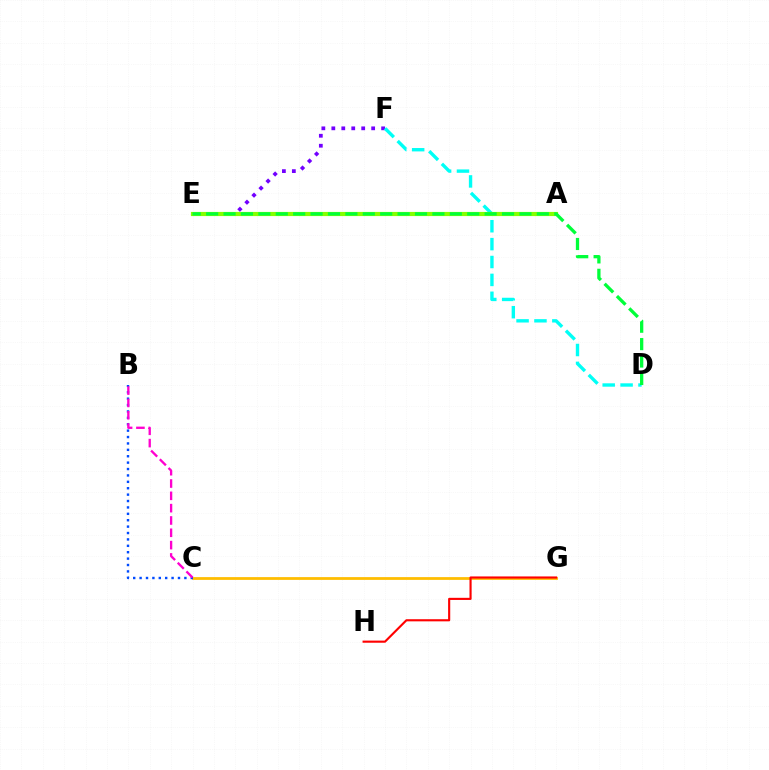{('E', 'F'): [{'color': '#7200ff', 'line_style': 'dotted', 'thickness': 2.71}], ('D', 'F'): [{'color': '#00fff6', 'line_style': 'dashed', 'thickness': 2.43}], ('C', 'G'): [{'color': '#ffbd00', 'line_style': 'solid', 'thickness': 2.0}], ('B', 'C'): [{'color': '#004bff', 'line_style': 'dotted', 'thickness': 1.74}, {'color': '#ff00cf', 'line_style': 'dashed', 'thickness': 1.67}], ('G', 'H'): [{'color': '#ff0000', 'line_style': 'solid', 'thickness': 1.53}], ('A', 'E'): [{'color': '#84ff00', 'line_style': 'solid', 'thickness': 3.0}], ('D', 'E'): [{'color': '#00ff39', 'line_style': 'dashed', 'thickness': 2.36}]}